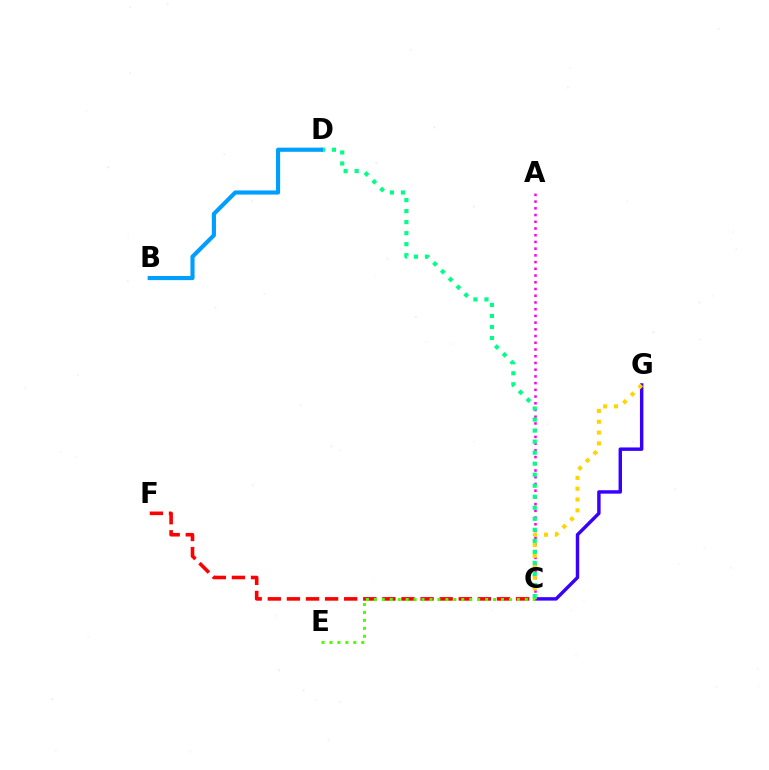{('C', 'G'): [{'color': '#3700ff', 'line_style': 'solid', 'thickness': 2.47}, {'color': '#ffd500', 'line_style': 'dotted', 'thickness': 2.94}], ('A', 'C'): [{'color': '#ff00ed', 'line_style': 'dotted', 'thickness': 1.83}], ('C', 'F'): [{'color': '#ff0000', 'line_style': 'dashed', 'thickness': 2.59}], ('C', 'D'): [{'color': '#00ff86', 'line_style': 'dotted', 'thickness': 3.0}], ('C', 'E'): [{'color': '#4fff00', 'line_style': 'dotted', 'thickness': 2.16}], ('B', 'D'): [{'color': '#009eff', 'line_style': 'solid', 'thickness': 2.98}]}